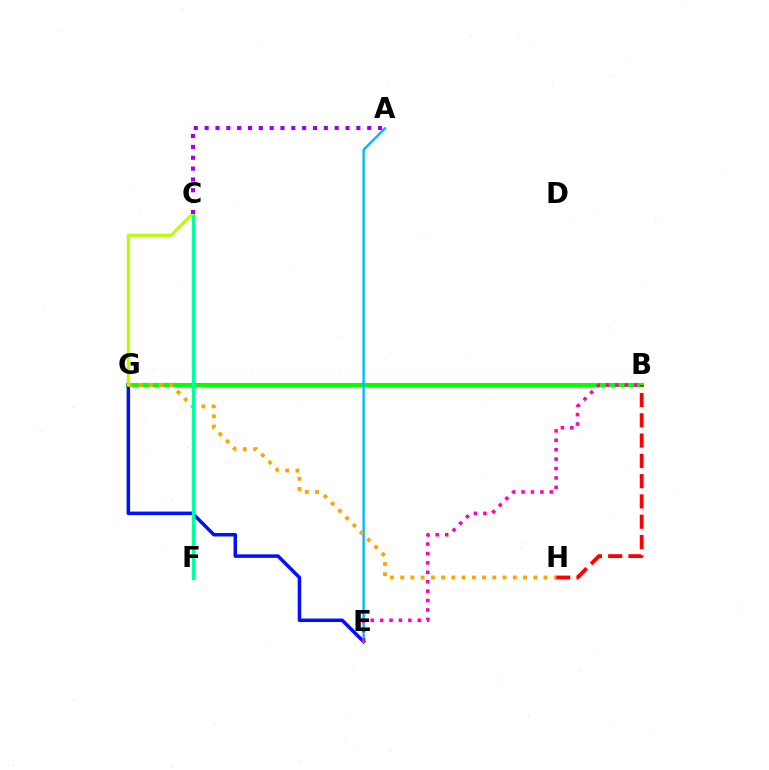{('B', 'G'): [{'color': '#08ff00', 'line_style': 'solid', 'thickness': 3.0}], ('E', 'G'): [{'color': '#0010ff', 'line_style': 'solid', 'thickness': 2.52}], ('A', 'E'): [{'color': '#00b5ff', 'line_style': 'solid', 'thickness': 1.68}], ('B', 'H'): [{'color': '#ff0000', 'line_style': 'dashed', 'thickness': 2.76}], ('B', 'E'): [{'color': '#ff00bd', 'line_style': 'dotted', 'thickness': 2.56}], ('G', 'H'): [{'color': '#ffa500', 'line_style': 'dotted', 'thickness': 2.78}], ('C', 'F'): [{'color': '#00ff9d', 'line_style': 'solid', 'thickness': 2.45}], ('C', 'G'): [{'color': '#b3ff00', 'line_style': 'solid', 'thickness': 2.21}], ('A', 'C'): [{'color': '#9b00ff', 'line_style': 'dotted', 'thickness': 2.95}]}